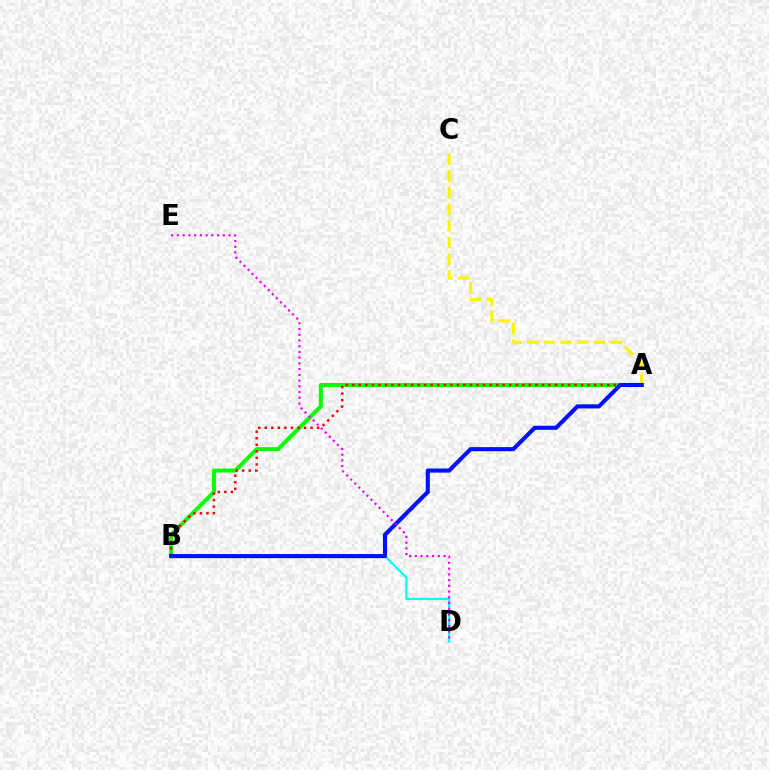{('B', 'D'): [{'color': '#00fff6', 'line_style': 'solid', 'thickness': 1.55}], ('A', 'C'): [{'color': '#fcf500', 'line_style': 'dashed', 'thickness': 2.26}], ('A', 'B'): [{'color': '#08ff00', 'line_style': 'solid', 'thickness': 2.89}, {'color': '#ff0000', 'line_style': 'dotted', 'thickness': 1.78}, {'color': '#0010ff', 'line_style': 'solid', 'thickness': 2.96}], ('D', 'E'): [{'color': '#ee00ff', 'line_style': 'dotted', 'thickness': 1.56}]}